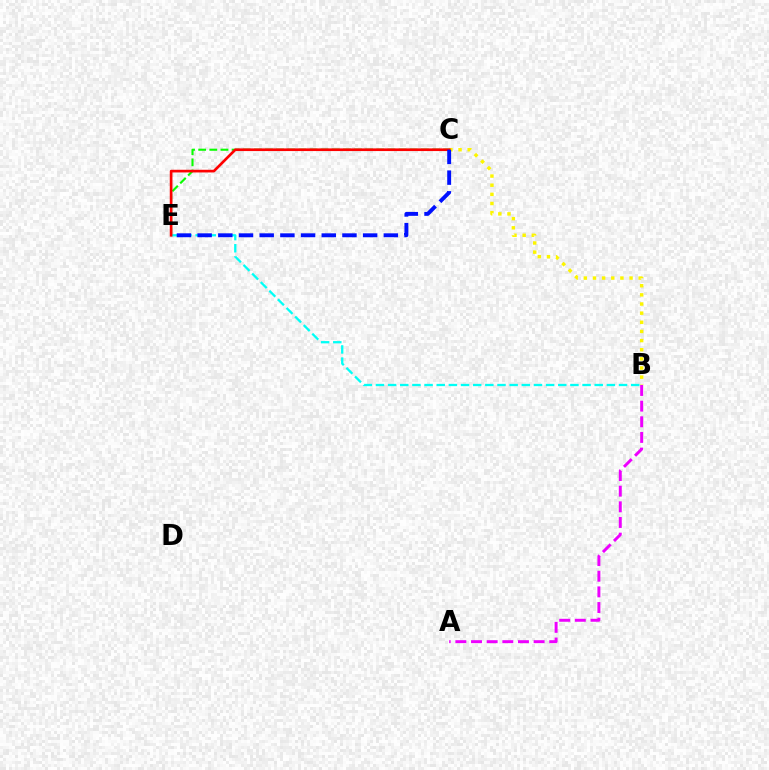{('B', 'C'): [{'color': '#fcf500', 'line_style': 'dotted', 'thickness': 2.48}], ('A', 'B'): [{'color': '#ee00ff', 'line_style': 'dashed', 'thickness': 2.13}], ('C', 'E'): [{'color': '#08ff00', 'line_style': 'dashed', 'thickness': 1.51}, {'color': '#ff0000', 'line_style': 'solid', 'thickness': 1.93}, {'color': '#0010ff', 'line_style': 'dashed', 'thickness': 2.81}], ('B', 'E'): [{'color': '#00fff6', 'line_style': 'dashed', 'thickness': 1.65}]}